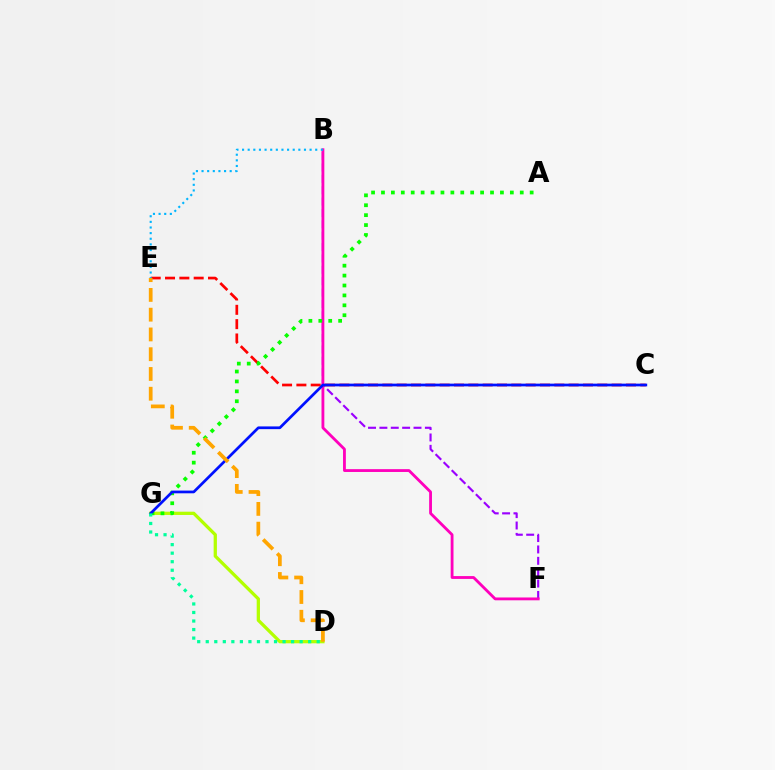{('B', 'F'): [{'color': '#9b00ff', 'line_style': 'dashed', 'thickness': 1.54}, {'color': '#ff00bd', 'line_style': 'solid', 'thickness': 2.03}], ('D', 'G'): [{'color': '#b3ff00', 'line_style': 'solid', 'thickness': 2.35}, {'color': '#00ff9d', 'line_style': 'dotted', 'thickness': 2.32}], ('C', 'E'): [{'color': '#ff0000', 'line_style': 'dashed', 'thickness': 1.95}], ('A', 'G'): [{'color': '#08ff00', 'line_style': 'dotted', 'thickness': 2.69}], ('C', 'G'): [{'color': '#0010ff', 'line_style': 'solid', 'thickness': 1.96}], ('B', 'E'): [{'color': '#00b5ff', 'line_style': 'dotted', 'thickness': 1.53}], ('D', 'E'): [{'color': '#ffa500', 'line_style': 'dashed', 'thickness': 2.69}]}